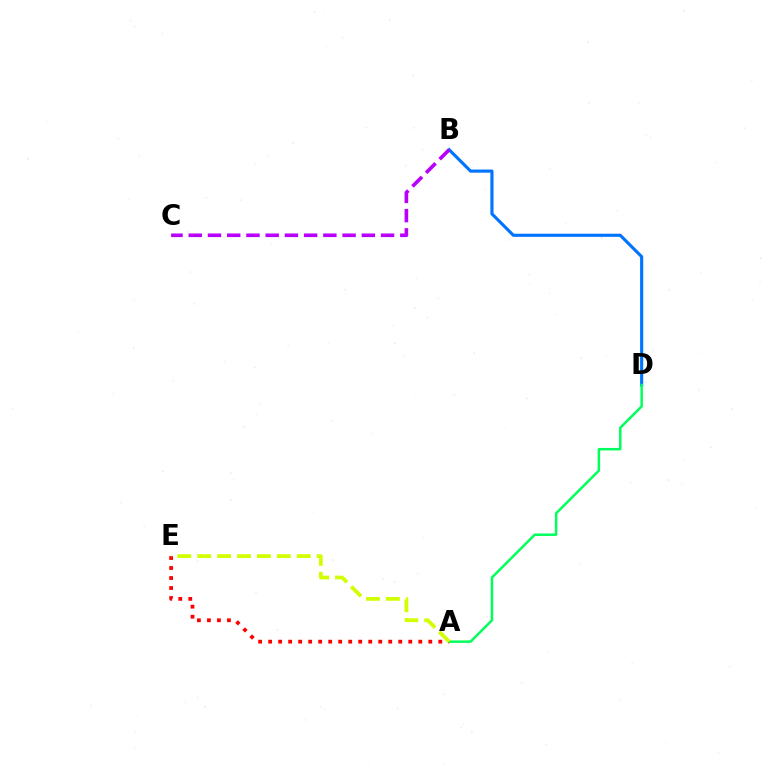{('B', 'D'): [{'color': '#0074ff', 'line_style': 'solid', 'thickness': 2.25}], ('B', 'C'): [{'color': '#b900ff', 'line_style': 'dashed', 'thickness': 2.61}], ('A', 'D'): [{'color': '#00ff5c', 'line_style': 'solid', 'thickness': 1.79}], ('A', 'E'): [{'color': '#ff0000', 'line_style': 'dotted', 'thickness': 2.72}, {'color': '#d1ff00', 'line_style': 'dashed', 'thickness': 2.7}]}